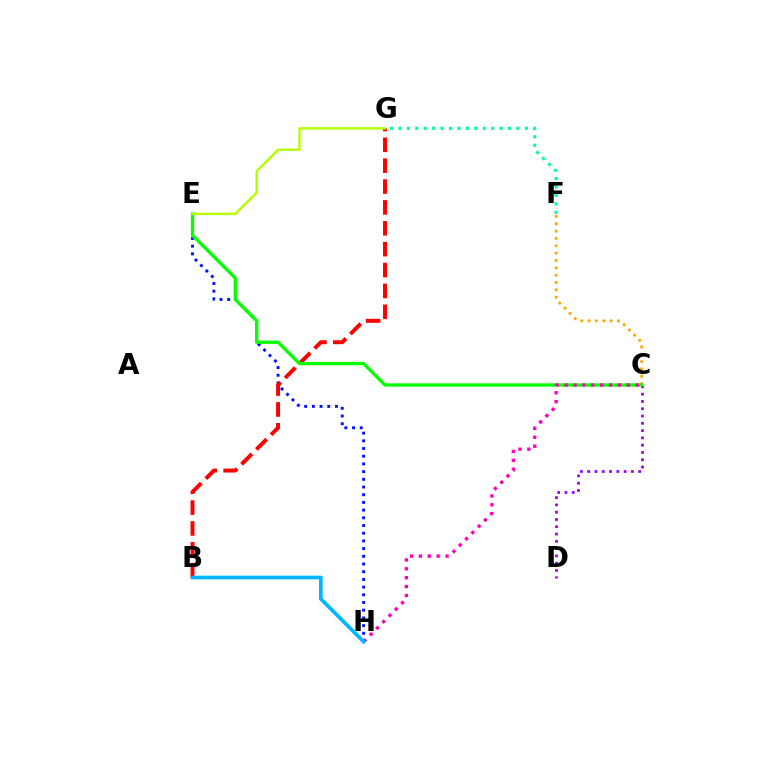{('E', 'H'): [{'color': '#0010ff', 'line_style': 'dotted', 'thickness': 2.09}], ('B', 'G'): [{'color': '#ff0000', 'line_style': 'dashed', 'thickness': 2.84}], ('C', 'F'): [{'color': '#ffa500', 'line_style': 'dotted', 'thickness': 2.0}], ('C', 'D'): [{'color': '#9b00ff', 'line_style': 'dotted', 'thickness': 1.98}], ('C', 'E'): [{'color': '#08ff00', 'line_style': 'solid', 'thickness': 2.39}], ('F', 'G'): [{'color': '#00ff9d', 'line_style': 'dotted', 'thickness': 2.29}], ('C', 'H'): [{'color': '#ff00bd', 'line_style': 'dotted', 'thickness': 2.42}], ('B', 'H'): [{'color': '#00b5ff', 'line_style': 'solid', 'thickness': 2.66}], ('E', 'G'): [{'color': '#b3ff00', 'line_style': 'solid', 'thickness': 1.73}]}